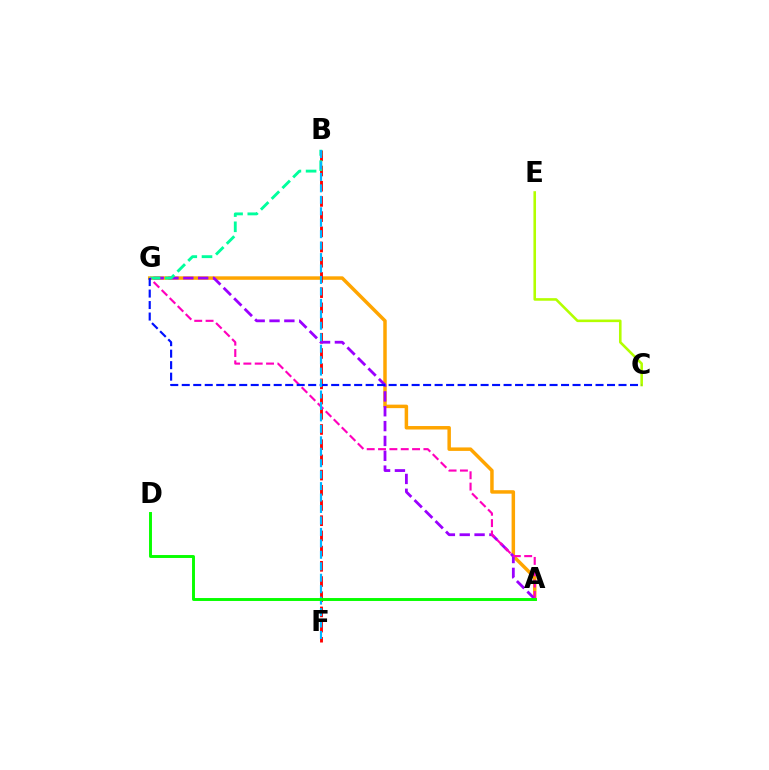{('A', 'G'): [{'color': '#ffa500', 'line_style': 'solid', 'thickness': 2.51}, {'color': '#9b00ff', 'line_style': 'dashed', 'thickness': 2.02}, {'color': '#ff00bd', 'line_style': 'dashed', 'thickness': 1.54}], ('C', 'E'): [{'color': '#b3ff00', 'line_style': 'solid', 'thickness': 1.86}], ('B', 'F'): [{'color': '#ff0000', 'line_style': 'dashed', 'thickness': 2.07}, {'color': '#00b5ff', 'line_style': 'dashed', 'thickness': 1.56}], ('B', 'G'): [{'color': '#00ff9d', 'line_style': 'dashed', 'thickness': 2.07}], ('C', 'G'): [{'color': '#0010ff', 'line_style': 'dashed', 'thickness': 1.56}], ('A', 'D'): [{'color': '#08ff00', 'line_style': 'solid', 'thickness': 2.11}]}